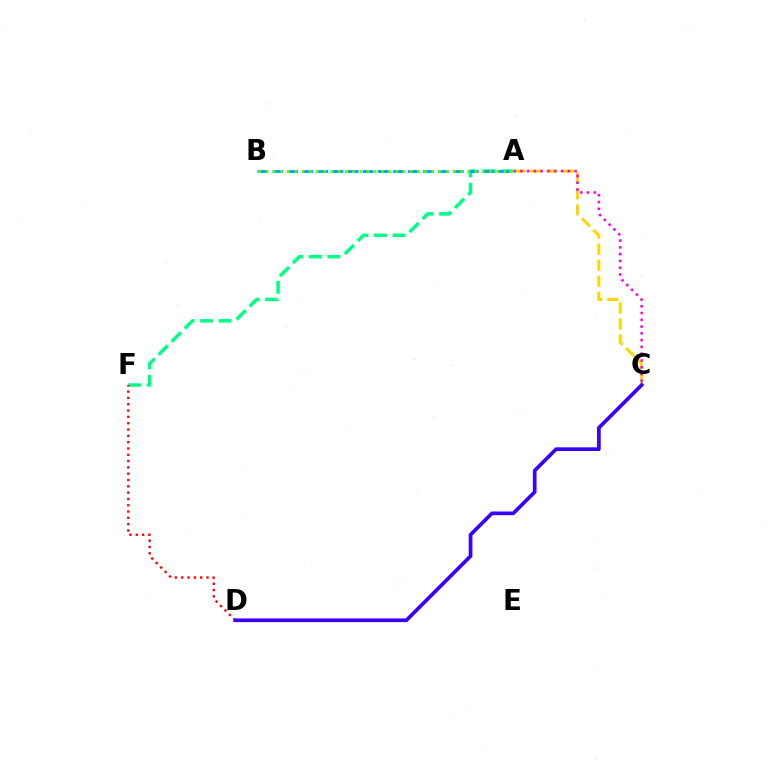{('A', 'F'): [{'color': '#00ff86', 'line_style': 'dashed', 'thickness': 2.51}], ('A', 'C'): [{'color': '#ffd500', 'line_style': 'dashed', 'thickness': 2.18}, {'color': '#ff00ed', 'line_style': 'dotted', 'thickness': 1.84}], ('D', 'F'): [{'color': '#ff0000', 'line_style': 'dotted', 'thickness': 1.72}], ('A', 'B'): [{'color': '#009eff', 'line_style': 'dashed', 'thickness': 2.05}, {'color': '#4fff00', 'line_style': 'dotted', 'thickness': 1.96}], ('C', 'D'): [{'color': '#3700ff', 'line_style': 'solid', 'thickness': 2.66}]}